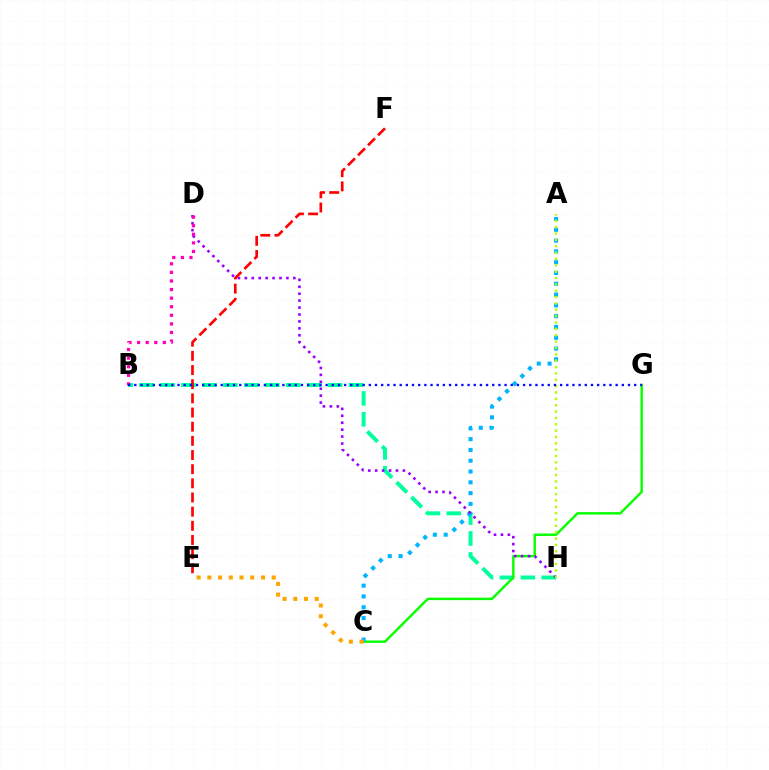{('B', 'H'): [{'color': '#00ff9d', 'line_style': 'dashed', 'thickness': 2.85}], ('C', 'G'): [{'color': '#08ff00', 'line_style': 'solid', 'thickness': 1.76}], ('A', 'C'): [{'color': '#00b5ff', 'line_style': 'dotted', 'thickness': 2.93}], ('D', 'H'): [{'color': '#9b00ff', 'line_style': 'dotted', 'thickness': 1.88}], ('B', 'D'): [{'color': '#ff00bd', 'line_style': 'dotted', 'thickness': 2.33}], ('A', 'H'): [{'color': '#b3ff00', 'line_style': 'dotted', 'thickness': 1.73}], ('E', 'F'): [{'color': '#ff0000', 'line_style': 'dashed', 'thickness': 1.92}], ('B', 'G'): [{'color': '#0010ff', 'line_style': 'dotted', 'thickness': 1.68}], ('C', 'E'): [{'color': '#ffa500', 'line_style': 'dotted', 'thickness': 2.92}]}